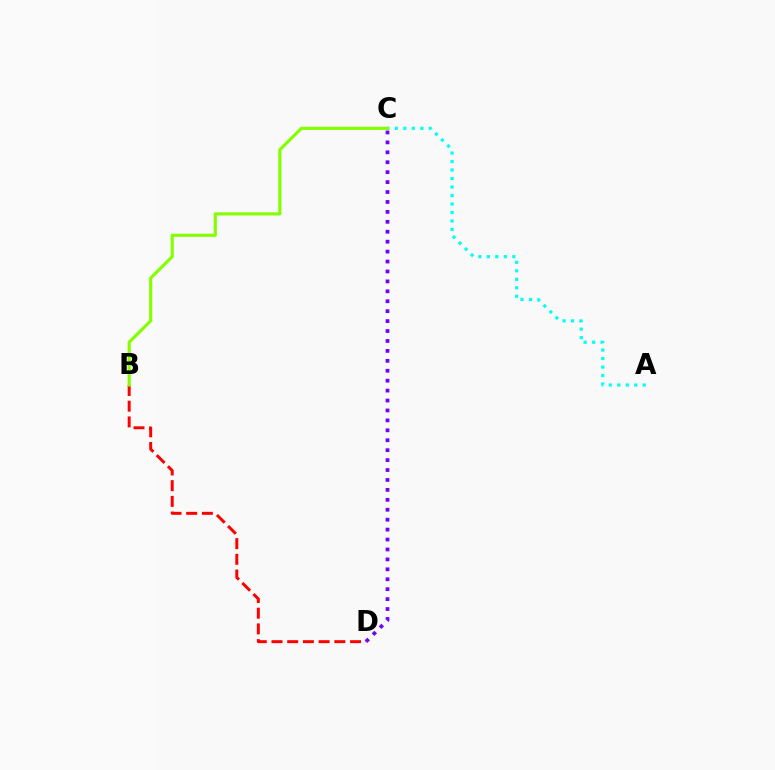{('A', 'C'): [{'color': '#00fff6', 'line_style': 'dotted', 'thickness': 2.31}], ('B', 'D'): [{'color': '#ff0000', 'line_style': 'dashed', 'thickness': 2.13}], ('B', 'C'): [{'color': '#84ff00', 'line_style': 'solid', 'thickness': 2.27}], ('C', 'D'): [{'color': '#7200ff', 'line_style': 'dotted', 'thickness': 2.7}]}